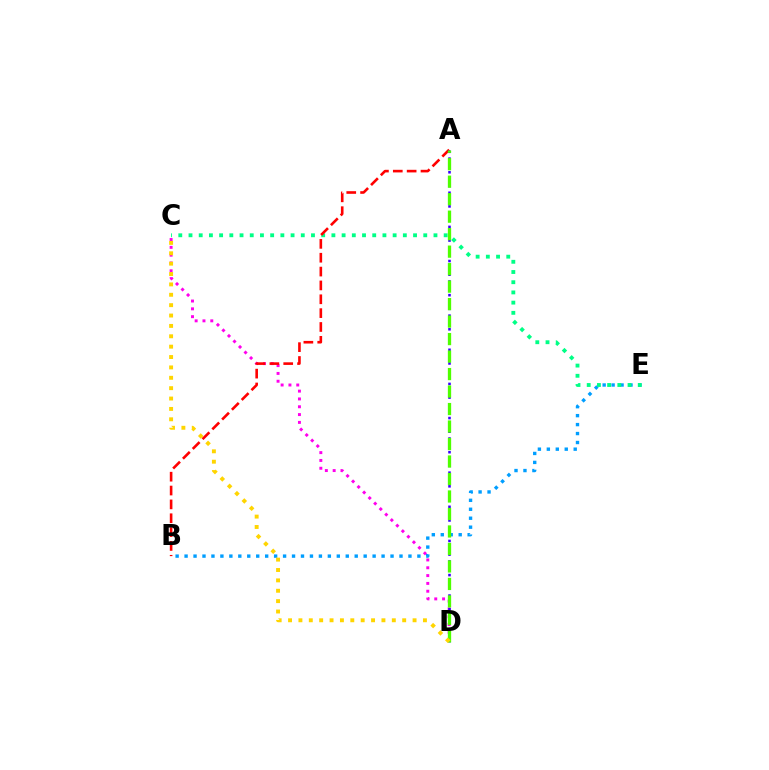{('C', 'D'): [{'color': '#ff00ed', 'line_style': 'dotted', 'thickness': 2.12}, {'color': '#ffd500', 'line_style': 'dotted', 'thickness': 2.82}], ('B', 'E'): [{'color': '#009eff', 'line_style': 'dotted', 'thickness': 2.43}], ('C', 'E'): [{'color': '#00ff86', 'line_style': 'dotted', 'thickness': 2.77}], ('A', 'B'): [{'color': '#ff0000', 'line_style': 'dashed', 'thickness': 1.88}], ('A', 'D'): [{'color': '#3700ff', 'line_style': 'dotted', 'thickness': 1.85}, {'color': '#4fff00', 'line_style': 'dashed', 'thickness': 2.38}]}